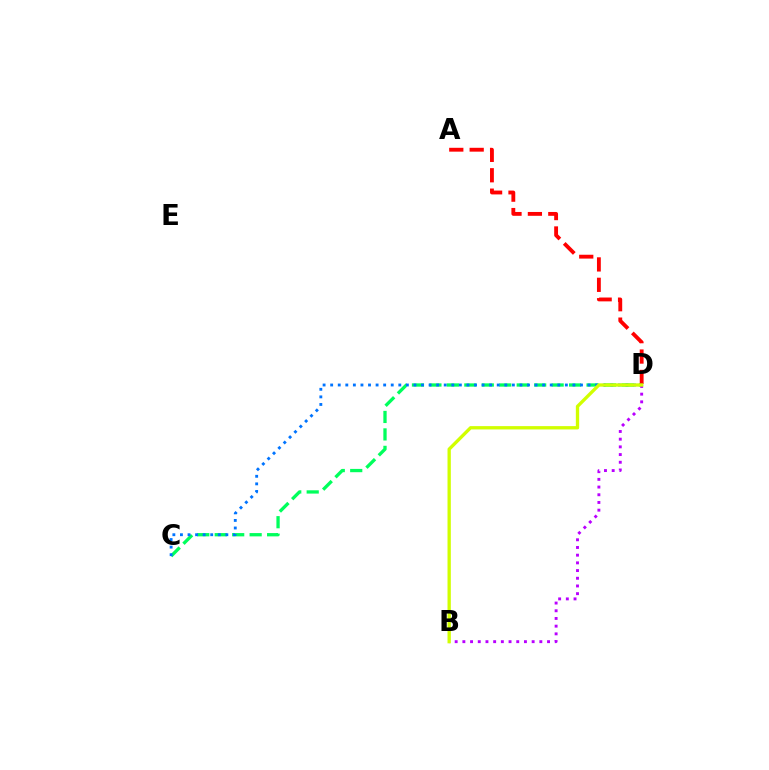{('C', 'D'): [{'color': '#00ff5c', 'line_style': 'dashed', 'thickness': 2.37}, {'color': '#0074ff', 'line_style': 'dotted', 'thickness': 2.06}], ('A', 'D'): [{'color': '#ff0000', 'line_style': 'dashed', 'thickness': 2.77}], ('B', 'D'): [{'color': '#b900ff', 'line_style': 'dotted', 'thickness': 2.09}, {'color': '#d1ff00', 'line_style': 'solid', 'thickness': 2.39}]}